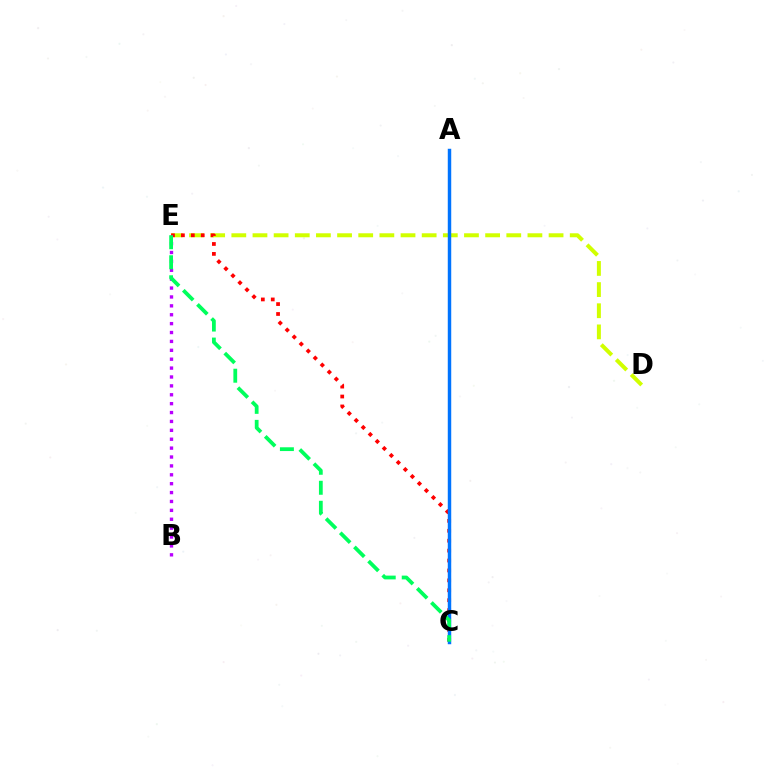{('D', 'E'): [{'color': '#d1ff00', 'line_style': 'dashed', 'thickness': 2.87}], ('C', 'E'): [{'color': '#ff0000', 'line_style': 'dotted', 'thickness': 2.7}, {'color': '#00ff5c', 'line_style': 'dashed', 'thickness': 2.72}], ('A', 'C'): [{'color': '#0074ff', 'line_style': 'solid', 'thickness': 2.49}], ('B', 'E'): [{'color': '#b900ff', 'line_style': 'dotted', 'thickness': 2.42}]}